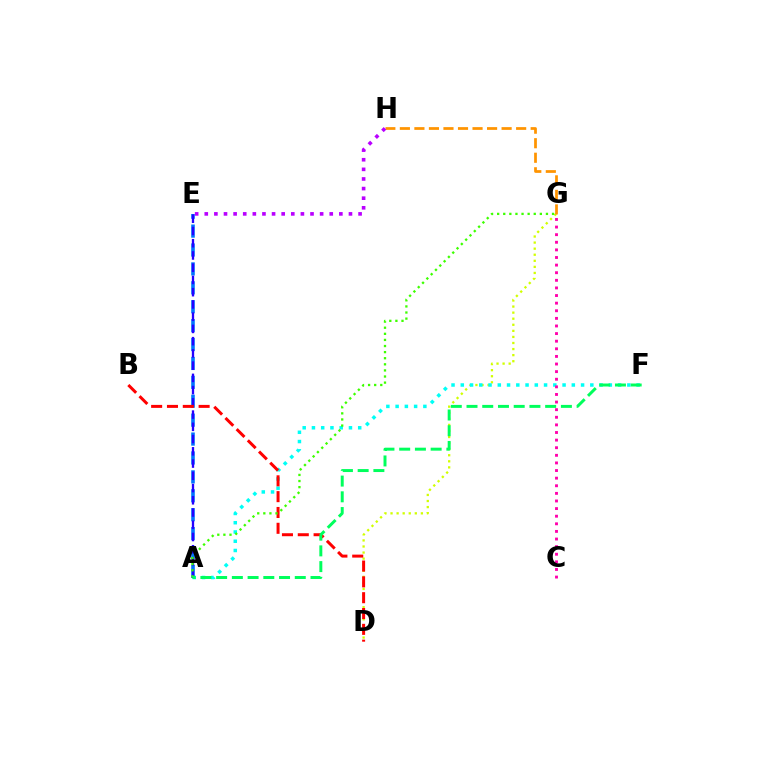{('D', 'G'): [{'color': '#d1ff00', 'line_style': 'dotted', 'thickness': 1.65}], ('A', 'F'): [{'color': '#00fff6', 'line_style': 'dotted', 'thickness': 2.51}, {'color': '#00ff5c', 'line_style': 'dashed', 'thickness': 2.14}], ('A', 'E'): [{'color': '#0074ff', 'line_style': 'dashed', 'thickness': 2.57}, {'color': '#2500ff', 'line_style': 'dashed', 'thickness': 1.66}], ('C', 'G'): [{'color': '#ff00ac', 'line_style': 'dotted', 'thickness': 2.07}], ('B', 'D'): [{'color': '#ff0000', 'line_style': 'dashed', 'thickness': 2.15}], ('G', 'H'): [{'color': '#ff9400', 'line_style': 'dashed', 'thickness': 1.97}], ('A', 'G'): [{'color': '#3dff00', 'line_style': 'dotted', 'thickness': 1.66}], ('E', 'H'): [{'color': '#b900ff', 'line_style': 'dotted', 'thickness': 2.61}]}